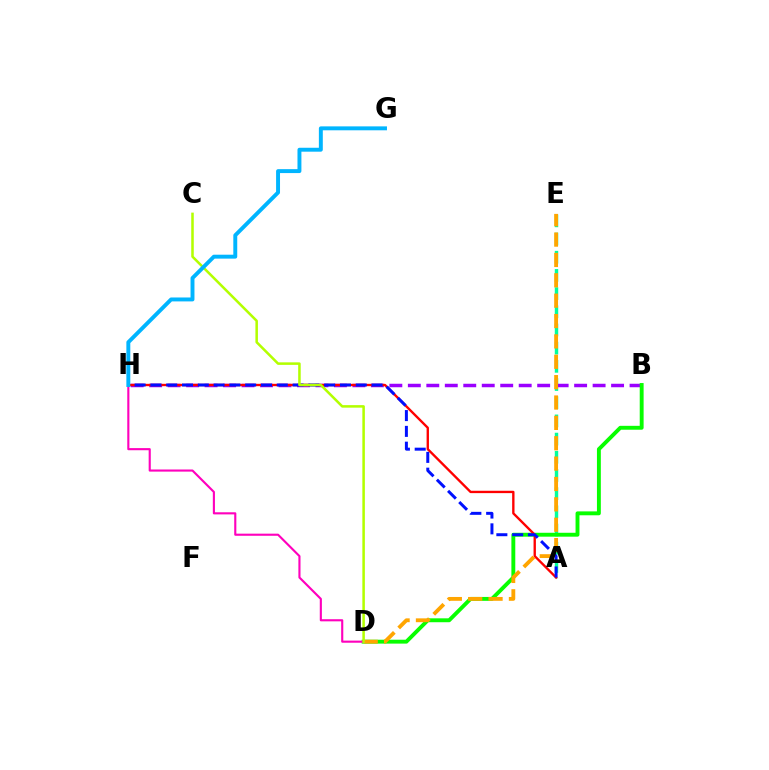{('A', 'E'): [{'color': '#00ff9d', 'line_style': 'dashed', 'thickness': 2.47}], ('B', 'H'): [{'color': '#9b00ff', 'line_style': 'dashed', 'thickness': 2.51}], ('B', 'D'): [{'color': '#08ff00', 'line_style': 'solid', 'thickness': 2.81}], ('A', 'H'): [{'color': '#ff0000', 'line_style': 'solid', 'thickness': 1.7}, {'color': '#0010ff', 'line_style': 'dashed', 'thickness': 2.15}], ('D', 'E'): [{'color': '#ffa500', 'line_style': 'dashed', 'thickness': 2.77}], ('D', 'H'): [{'color': '#ff00bd', 'line_style': 'solid', 'thickness': 1.53}], ('C', 'D'): [{'color': '#b3ff00', 'line_style': 'solid', 'thickness': 1.82}], ('G', 'H'): [{'color': '#00b5ff', 'line_style': 'solid', 'thickness': 2.83}]}